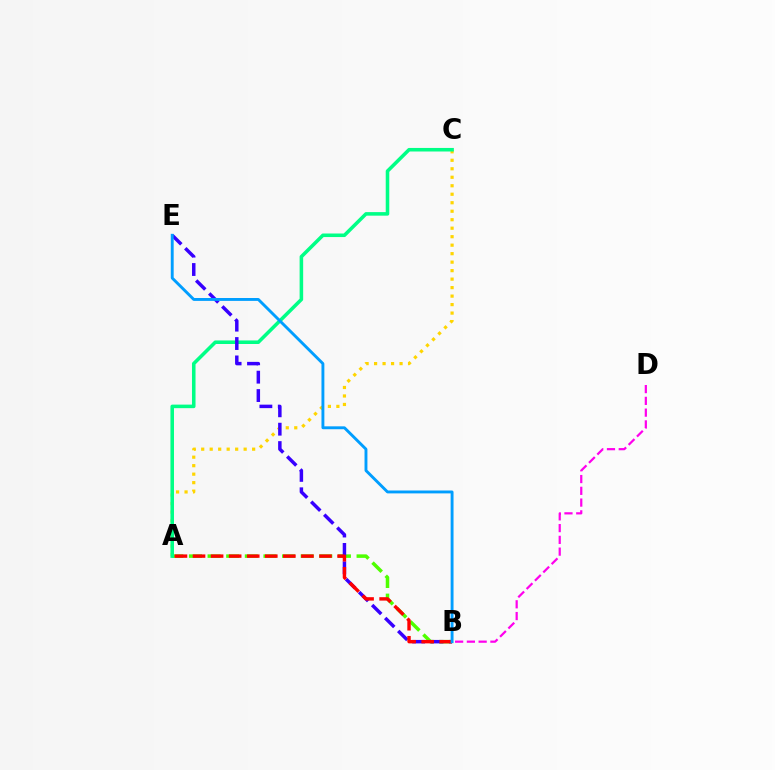{('A', 'C'): [{'color': '#ffd500', 'line_style': 'dotted', 'thickness': 2.31}, {'color': '#00ff86', 'line_style': 'solid', 'thickness': 2.56}], ('A', 'B'): [{'color': '#4fff00', 'line_style': 'dashed', 'thickness': 2.53}, {'color': '#ff0000', 'line_style': 'dashed', 'thickness': 2.45}], ('B', 'E'): [{'color': '#3700ff', 'line_style': 'dashed', 'thickness': 2.5}, {'color': '#009eff', 'line_style': 'solid', 'thickness': 2.08}], ('B', 'D'): [{'color': '#ff00ed', 'line_style': 'dashed', 'thickness': 1.6}]}